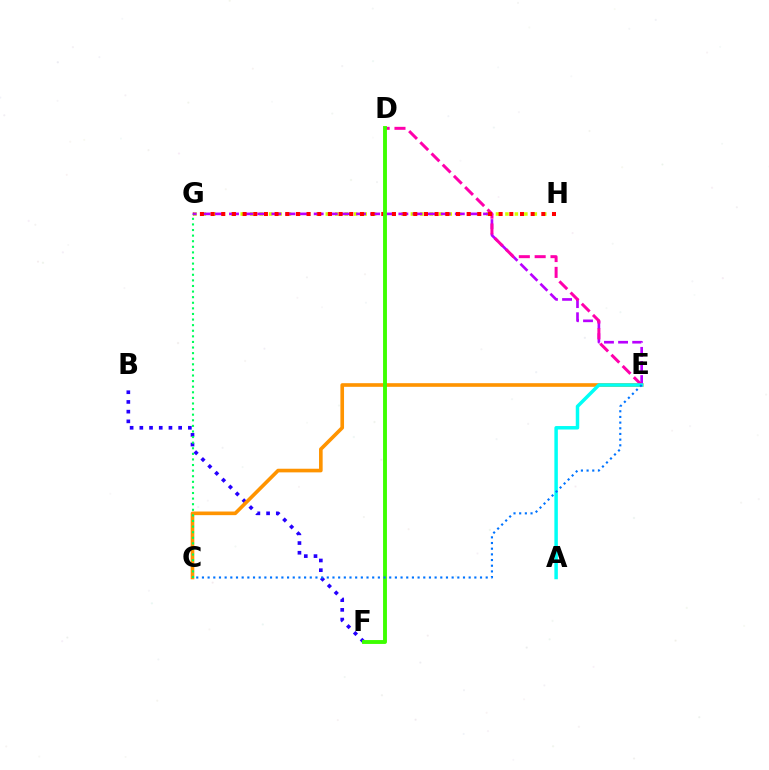{('B', 'F'): [{'color': '#2500ff', 'line_style': 'dotted', 'thickness': 2.64}], ('C', 'E'): [{'color': '#ff9400', 'line_style': 'solid', 'thickness': 2.61}, {'color': '#0074ff', 'line_style': 'dotted', 'thickness': 1.54}], ('G', 'H'): [{'color': '#d1ff00', 'line_style': 'dotted', 'thickness': 2.57}, {'color': '#ff0000', 'line_style': 'dotted', 'thickness': 2.9}], ('E', 'G'): [{'color': '#b900ff', 'line_style': 'dashed', 'thickness': 1.92}], ('D', 'E'): [{'color': '#ff00ac', 'line_style': 'dashed', 'thickness': 2.15}], ('D', 'F'): [{'color': '#3dff00', 'line_style': 'solid', 'thickness': 2.8}], ('A', 'E'): [{'color': '#00fff6', 'line_style': 'solid', 'thickness': 2.51}], ('C', 'G'): [{'color': '#00ff5c', 'line_style': 'dotted', 'thickness': 1.52}]}